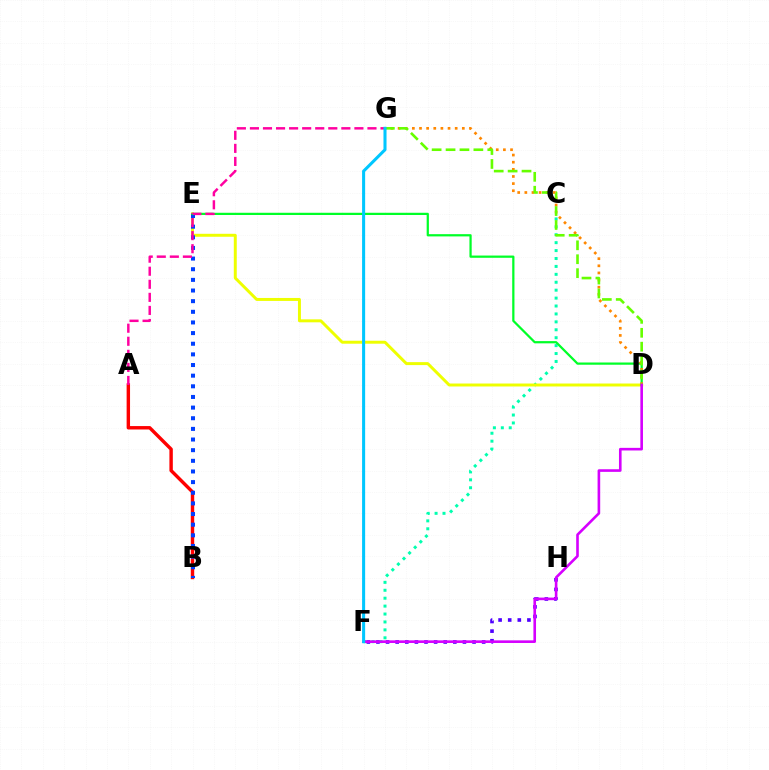{('F', 'H'): [{'color': '#4f00ff', 'line_style': 'dotted', 'thickness': 2.61}], ('A', 'B'): [{'color': '#ff0000', 'line_style': 'solid', 'thickness': 2.46}], ('C', 'F'): [{'color': '#00ffaf', 'line_style': 'dotted', 'thickness': 2.15}], ('D', 'E'): [{'color': '#eeff00', 'line_style': 'solid', 'thickness': 2.13}, {'color': '#00ff27', 'line_style': 'solid', 'thickness': 1.61}], ('B', 'E'): [{'color': '#003fff', 'line_style': 'dotted', 'thickness': 2.89}], ('A', 'G'): [{'color': '#ff00a0', 'line_style': 'dashed', 'thickness': 1.77}], ('D', 'G'): [{'color': '#ff8800', 'line_style': 'dotted', 'thickness': 1.94}, {'color': '#66ff00', 'line_style': 'dashed', 'thickness': 1.89}], ('D', 'F'): [{'color': '#d600ff', 'line_style': 'solid', 'thickness': 1.89}], ('F', 'G'): [{'color': '#00c7ff', 'line_style': 'solid', 'thickness': 2.2}]}